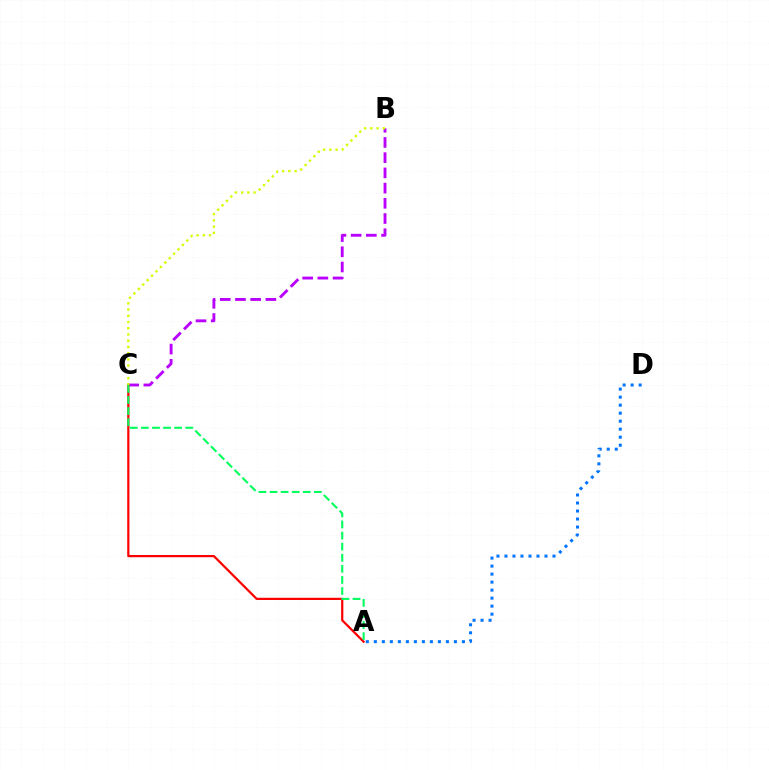{('B', 'C'): [{'color': '#b900ff', 'line_style': 'dashed', 'thickness': 2.07}, {'color': '#d1ff00', 'line_style': 'dotted', 'thickness': 1.69}], ('A', 'D'): [{'color': '#0074ff', 'line_style': 'dotted', 'thickness': 2.18}], ('A', 'C'): [{'color': '#ff0000', 'line_style': 'solid', 'thickness': 1.6}, {'color': '#00ff5c', 'line_style': 'dashed', 'thickness': 1.51}]}